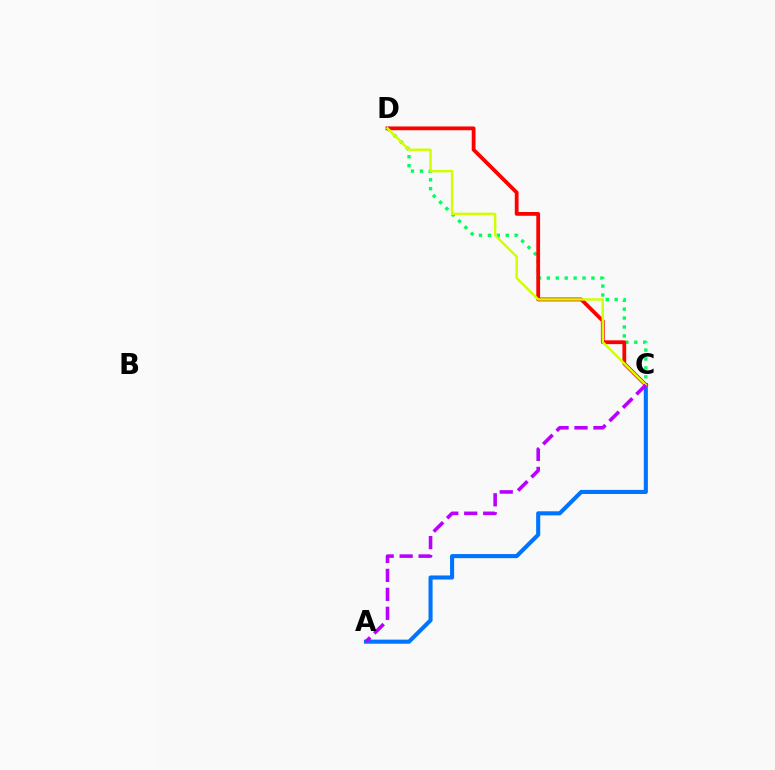{('C', 'D'): [{'color': '#00ff5c', 'line_style': 'dotted', 'thickness': 2.42}, {'color': '#ff0000', 'line_style': 'solid', 'thickness': 2.73}, {'color': '#d1ff00', 'line_style': 'solid', 'thickness': 1.77}], ('A', 'C'): [{'color': '#0074ff', 'line_style': 'solid', 'thickness': 2.94}, {'color': '#b900ff', 'line_style': 'dashed', 'thickness': 2.58}]}